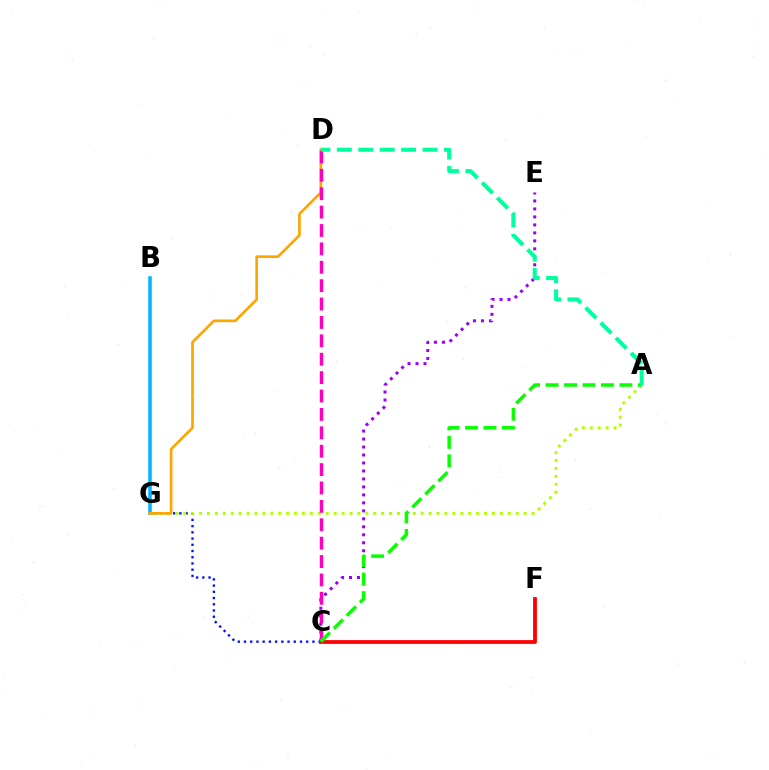{('C', 'E'): [{'color': '#9b00ff', 'line_style': 'dotted', 'thickness': 2.17}], ('C', 'G'): [{'color': '#0010ff', 'line_style': 'dotted', 'thickness': 1.69}], ('A', 'G'): [{'color': '#b3ff00', 'line_style': 'dotted', 'thickness': 2.15}], ('B', 'G'): [{'color': '#00b5ff', 'line_style': 'solid', 'thickness': 2.56}], ('D', 'G'): [{'color': '#ffa500', 'line_style': 'solid', 'thickness': 1.92}], ('C', 'D'): [{'color': '#ff00bd', 'line_style': 'dashed', 'thickness': 2.5}], ('C', 'F'): [{'color': '#ff0000', 'line_style': 'solid', 'thickness': 2.72}], ('A', 'C'): [{'color': '#08ff00', 'line_style': 'dashed', 'thickness': 2.51}], ('A', 'D'): [{'color': '#00ff9d', 'line_style': 'dashed', 'thickness': 2.91}]}